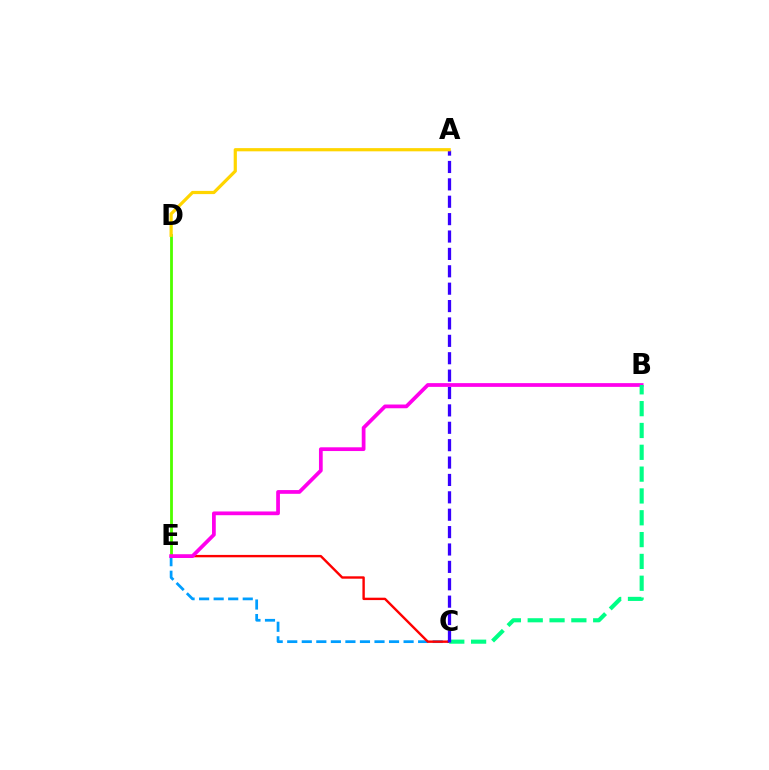{('C', 'E'): [{'color': '#009eff', 'line_style': 'dashed', 'thickness': 1.98}, {'color': '#ff0000', 'line_style': 'solid', 'thickness': 1.72}], ('D', 'E'): [{'color': '#4fff00', 'line_style': 'solid', 'thickness': 2.02}], ('B', 'E'): [{'color': '#ff00ed', 'line_style': 'solid', 'thickness': 2.7}], ('B', 'C'): [{'color': '#00ff86', 'line_style': 'dashed', 'thickness': 2.96}], ('A', 'C'): [{'color': '#3700ff', 'line_style': 'dashed', 'thickness': 2.36}], ('A', 'D'): [{'color': '#ffd500', 'line_style': 'solid', 'thickness': 2.31}]}